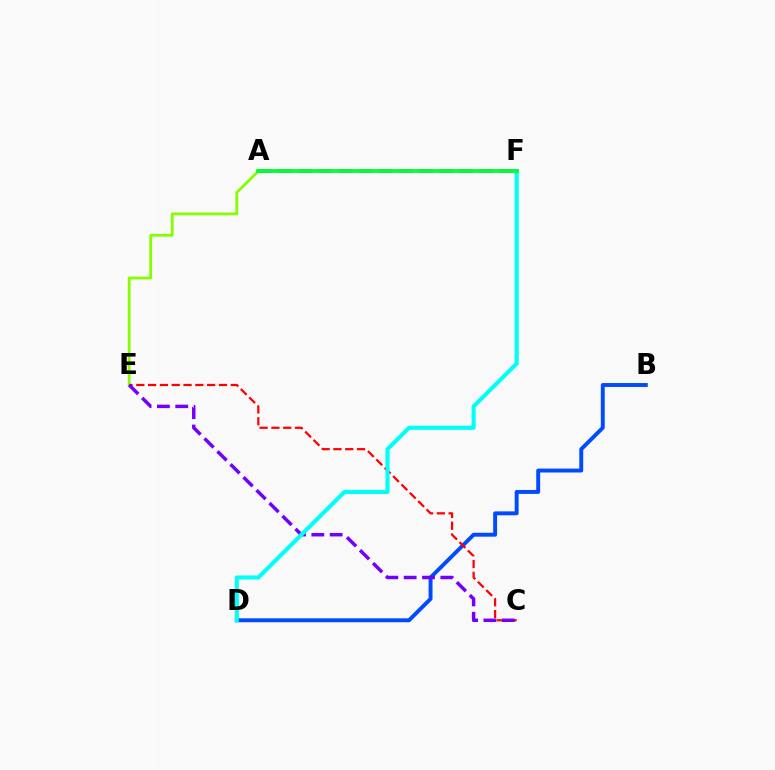{('B', 'D'): [{'color': '#004bff', 'line_style': 'solid', 'thickness': 2.82}], ('A', 'E'): [{'color': '#84ff00', 'line_style': 'solid', 'thickness': 2.01}], ('C', 'E'): [{'color': '#ff0000', 'line_style': 'dashed', 'thickness': 1.6}, {'color': '#7200ff', 'line_style': 'dashed', 'thickness': 2.49}], ('A', 'F'): [{'color': '#ff00cf', 'line_style': 'dashed', 'thickness': 2.73}, {'color': '#ffbd00', 'line_style': 'solid', 'thickness': 1.63}, {'color': '#00ff39', 'line_style': 'solid', 'thickness': 2.72}], ('D', 'F'): [{'color': '#00fff6', 'line_style': 'solid', 'thickness': 2.94}]}